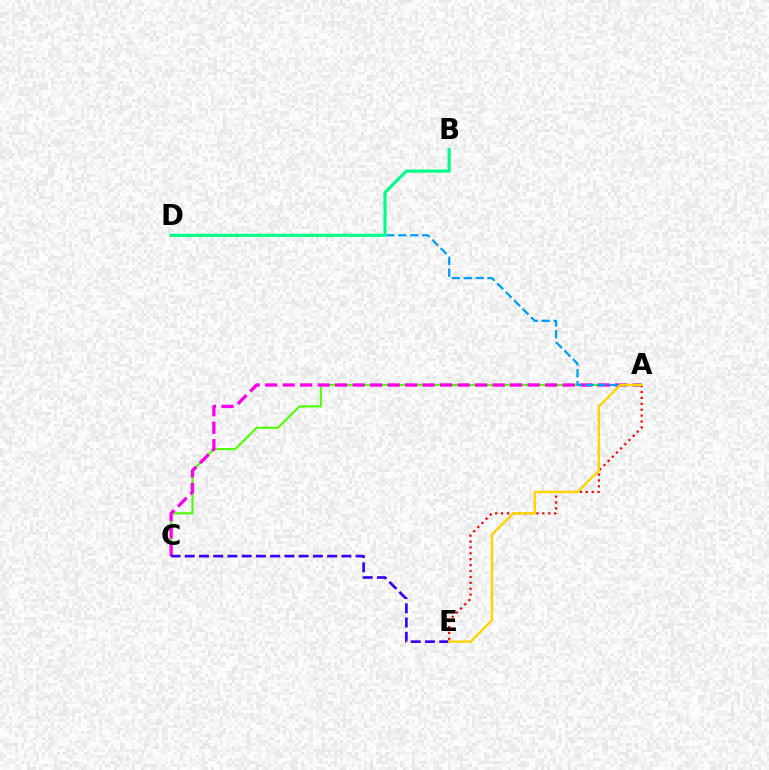{('A', 'C'): [{'color': '#4fff00', 'line_style': 'solid', 'thickness': 1.53}, {'color': '#ff00ed', 'line_style': 'dashed', 'thickness': 2.38}], ('A', 'D'): [{'color': '#009eff', 'line_style': 'dashed', 'thickness': 1.62}], ('A', 'E'): [{'color': '#ff0000', 'line_style': 'dotted', 'thickness': 1.6}, {'color': '#ffd500', 'line_style': 'solid', 'thickness': 1.71}], ('C', 'E'): [{'color': '#3700ff', 'line_style': 'dashed', 'thickness': 1.93}], ('B', 'D'): [{'color': '#00ff86', 'line_style': 'solid', 'thickness': 2.27}]}